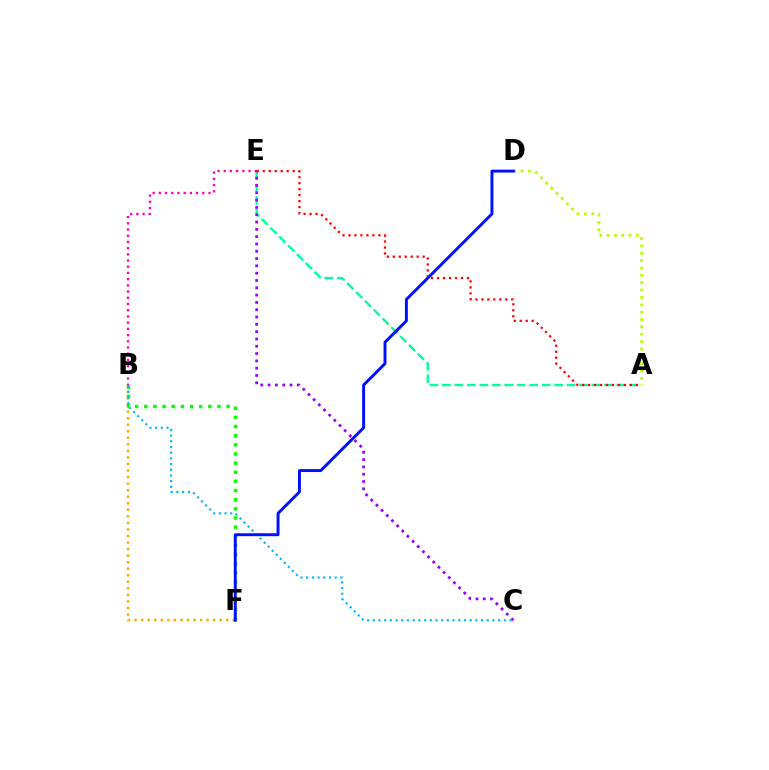{('B', 'F'): [{'color': '#ffa500', 'line_style': 'dotted', 'thickness': 1.78}, {'color': '#08ff00', 'line_style': 'dotted', 'thickness': 2.48}], ('A', 'D'): [{'color': '#b3ff00', 'line_style': 'dotted', 'thickness': 2.0}], ('A', 'E'): [{'color': '#00ff9d', 'line_style': 'dashed', 'thickness': 1.69}, {'color': '#ff0000', 'line_style': 'dotted', 'thickness': 1.62}], ('B', 'E'): [{'color': '#ff00bd', 'line_style': 'dotted', 'thickness': 1.69}], ('C', 'E'): [{'color': '#9b00ff', 'line_style': 'dotted', 'thickness': 1.99}], ('B', 'C'): [{'color': '#00b5ff', 'line_style': 'dotted', 'thickness': 1.55}], ('D', 'F'): [{'color': '#0010ff', 'line_style': 'solid', 'thickness': 2.11}]}